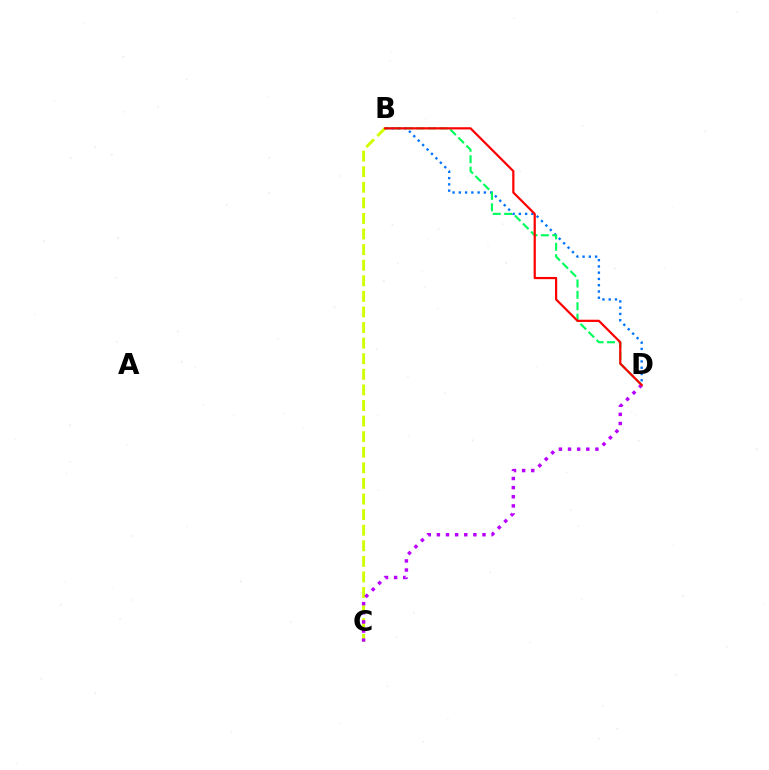{('B', 'D'): [{'color': '#0074ff', 'line_style': 'dotted', 'thickness': 1.7}, {'color': '#00ff5c', 'line_style': 'dashed', 'thickness': 1.55}, {'color': '#ff0000', 'line_style': 'solid', 'thickness': 1.59}], ('B', 'C'): [{'color': '#d1ff00', 'line_style': 'dashed', 'thickness': 2.12}], ('C', 'D'): [{'color': '#b900ff', 'line_style': 'dotted', 'thickness': 2.48}]}